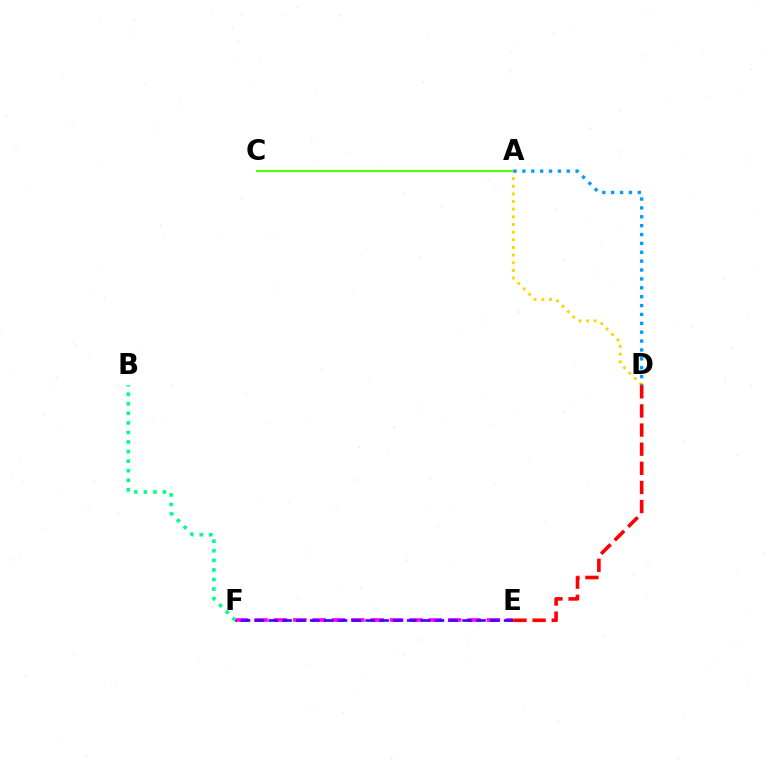{('A', 'C'): [{'color': '#4fff00', 'line_style': 'solid', 'thickness': 1.51}], ('A', 'D'): [{'color': '#ffd500', 'line_style': 'dotted', 'thickness': 2.08}, {'color': '#009eff', 'line_style': 'dotted', 'thickness': 2.41}], ('E', 'F'): [{'color': '#ff00ed', 'line_style': 'dashed', 'thickness': 2.63}, {'color': '#3700ff', 'line_style': 'dashed', 'thickness': 1.88}], ('D', 'E'): [{'color': '#ff0000', 'line_style': 'dashed', 'thickness': 2.6}], ('B', 'F'): [{'color': '#00ff86', 'line_style': 'dotted', 'thickness': 2.6}]}